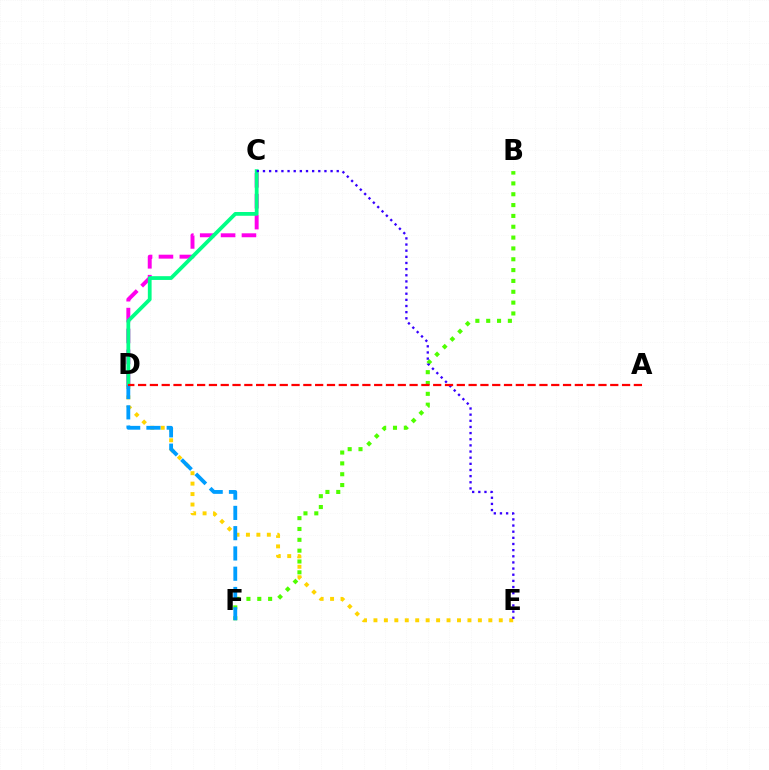{('C', 'D'): [{'color': '#ff00ed', 'line_style': 'dashed', 'thickness': 2.84}, {'color': '#00ff86', 'line_style': 'solid', 'thickness': 2.71}], ('B', 'F'): [{'color': '#4fff00', 'line_style': 'dotted', 'thickness': 2.94}], ('D', 'E'): [{'color': '#ffd500', 'line_style': 'dotted', 'thickness': 2.84}], ('D', 'F'): [{'color': '#009eff', 'line_style': 'dashed', 'thickness': 2.75}], ('C', 'E'): [{'color': '#3700ff', 'line_style': 'dotted', 'thickness': 1.67}], ('A', 'D'): [{'color': '#ff0000', 'line_style': 'dashed', 'thickness': 1.6}]}